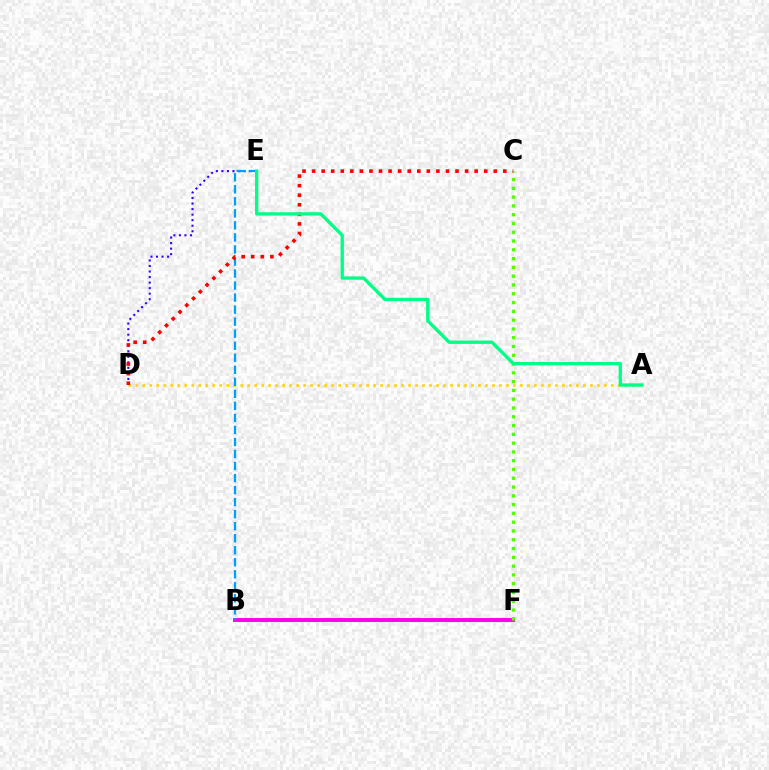{('D', 'E'): [{'color': '#3700ff', 'line_style': 'dotted', 'thickness': 1.5}], ('B', 'F'): [{'color': '#ff00ed', 'line_style': 'solid', 'thickness': 2.82}], ('C', 'F'): [{'color': '#4fff00', 'line_style': 'dotted', 'thickness': 2.39}], ('A', 'D'): [{'color': '#ffd500', 'line_style': 'dotted', 'thickness': 1.9}], ('B', 'E'): [{'color': '#009eff', 'line_style': 'dashed', 'thickness': 1.63}], ('C', 'D'): [{'color': '#ff0000', 'line_style': 'dotted', 'thickness': 2.6}], ('A', 'E'): [{'color': '#00ff86', 'line_style': 'solid', 'thickness': 2.4}]}